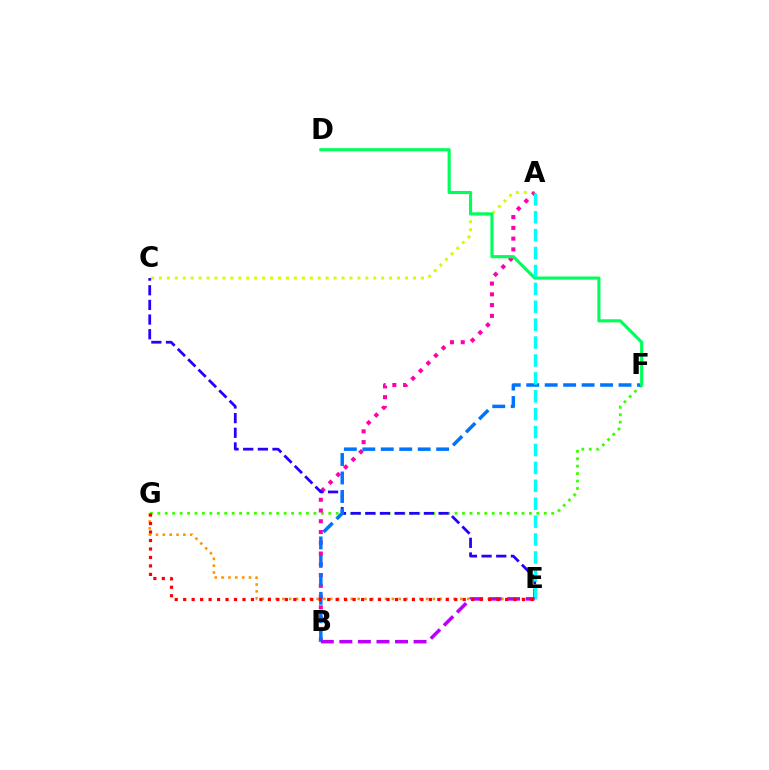{('A', 'C'): [{'color': '#d1ff00', 'line_style': 'dotted', 'thickness': 2.16}], ('F', 'G'): [{'color': '#3dff00', 'line_style': 'dotted', 'thickness': 2.02}], ('A', 'B'): [{'color': '#ff00ac', 'line_style': 'dotted', 'thickness': 2.92}], ('C', 'E'): [{'color': '#2500ff', 'line_style': 'dashed', 'thickness': 1.99}], ('B', 'F'): [{'color': '#0074ff', 'line_style': 'dashed', 'thickness': 2.51}], ('D', 'F'): [{'color': '#00ff5c', 'line_style': 'solid', 'thickness': 2.25}], ('A', 'E'): [{'color': '#00fff6', 'line_style': 'dashed', 'thickness': 2.43}], ('E', 'G'): [{'color': '#ff9400', 'line_style': 'dotted', 'thickness': 1.86}, {'color': '#ff0000', 'line_style': 'dotted', 'thickness': 2.3}], ('B', 'E'): [{'color': '#b900ff', 'line_style': 'dashed', 'thickness': 2.52}]}